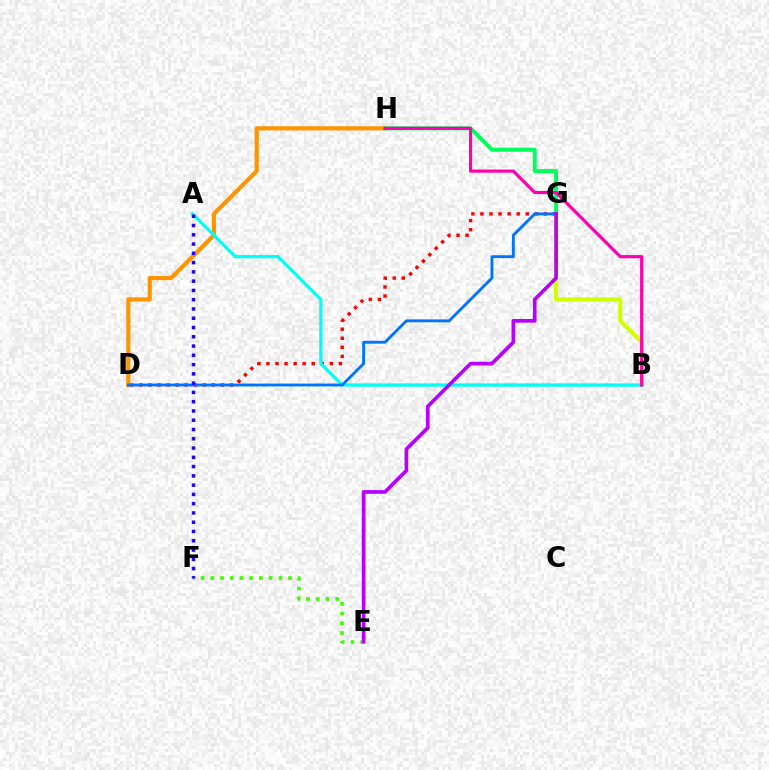{('B', 'G'): [{'color': '#d1ff00', 'line_style': 'solid', 'thickness': 2.97}], ('D', 'H'): [{'color': '#ff9400', 'line_style': 'solid', 'thickness': 2.99}], ('G', 'H'): [{'color': '#00ff5c', 'line_style': 'solid', 'thickness': 2.86}], ('D', 'G'): [{'color': '#ff0000', 'line_style': 'dotted', 'thickness': 2.46}, {'color': '#0074ff', 'line_style': 'solid', 'thickness': 2.06}], ('A', 'B'): [{'color': '#00fff6', 'line_style': 'solid', 'thickness': 2.34}], ('E', 'F'): [{'color': '#3dff00', 'line_style': 'dotted', 'thickness': 2.64}], ('B', 'H'): [{'color': '#ff00ac', 'line_style': 'solid', 'thickness': 2.27}], ('E', 'G'): [{'color': '#b900ff', 'line_style': 'solid', 'thickness': 2.65}], ('A', 'F'): [{'color': '#2500ff', 'line_style': 'dotted', 'thickness': 2.52}]}